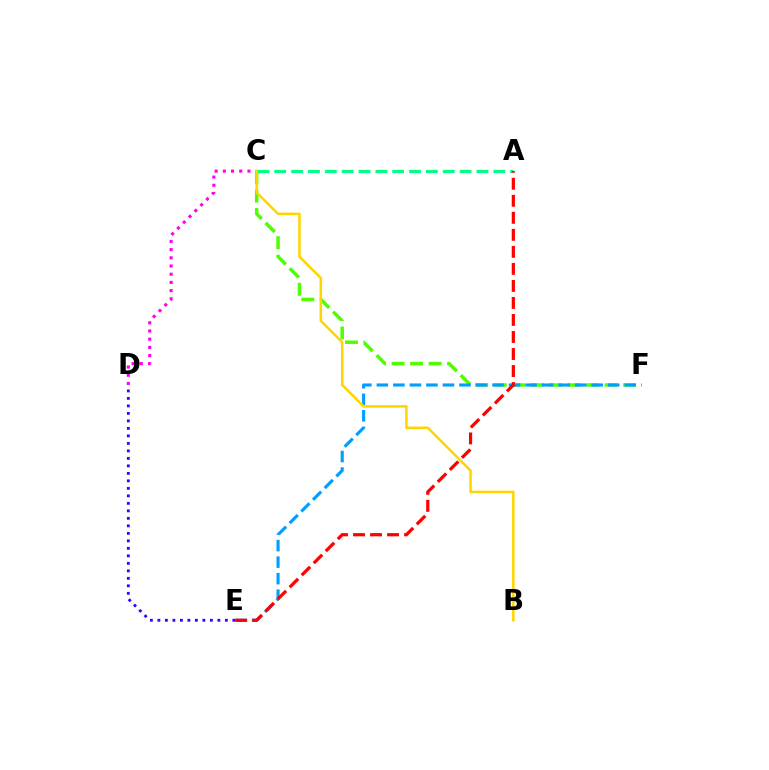{('D', 'E'): [{'color': '#3700ff', 'line_style': 'dotted', 'thickness': 2.04}], ('C', 'F'): [{'color': '#4fff00', 'line_style': 'dashed', 'thickness': 2.51}], ('C', 'D'): [{'color': '#ff00ed', 'line_style': 'dotted', 'thickness': 2.23}], ('E', 'F'): [{'color': '#009eff', 'line_style': 'dashed', 'thickness': 2.24}], ('A', 'C'): [{'color': '#00ff86', 'line_style': 'dashed', 'thickness': 2.29}], ('B', 'C'): [{'color': '#ffd500', 'line_style': 'solid', 'thickness': 1.82}], ('A', 'E'): [{'color': '#ff0000', 'line_style': 'dashed', 'thickness': 2.31}]}